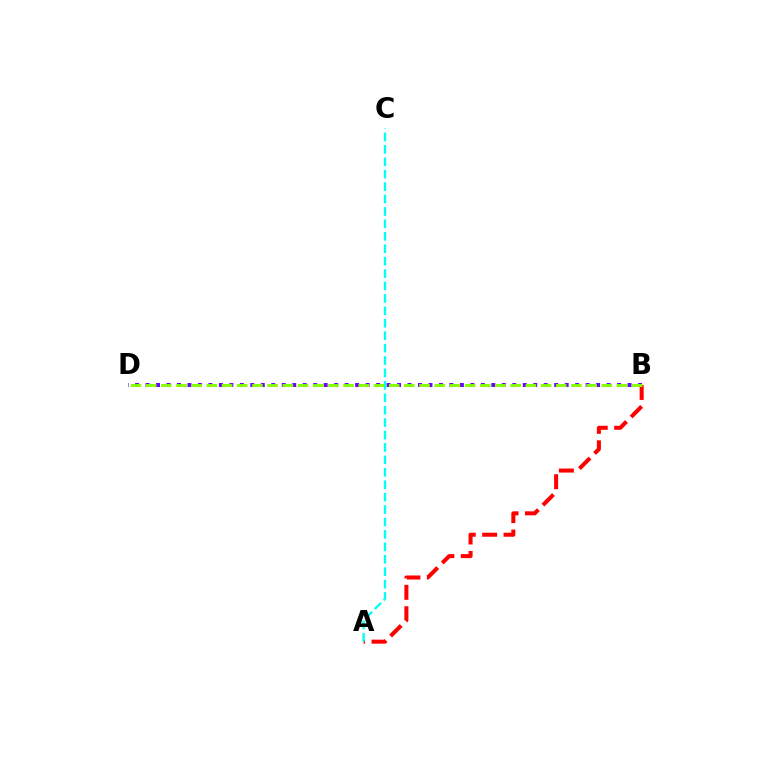{('B', 'D'): [{'color': '#7200ff', 'line_style': 'dotted', 'thickness': 2.85}, {'color': '#84ff00', 'line_style': 'dashed', 'thickness': 2.06}], ('A', 'B'): [{'color': '#ff0000', 'line_style': 'dashed', 'thickness': 2.91}], ('A', 'C'): [{'color': '#00fff6', 'line_style': 'dashed', 'thickness': 1.69}]}